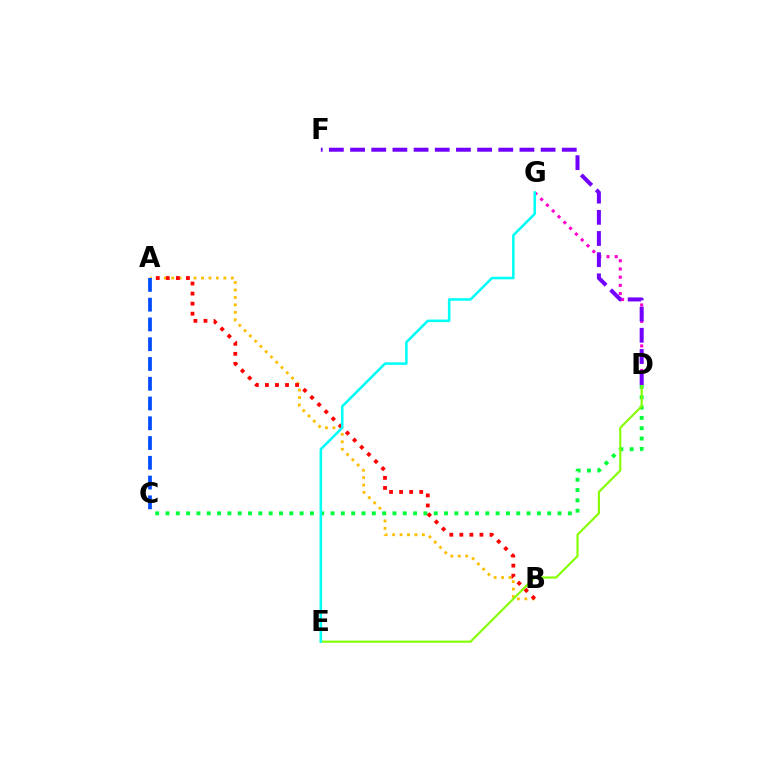{('A', 'B'): [{'color': '#ffbd00', 'line_style': 'dotted', 'thickness': 2.02}, {'color': '#ff0000', 'line_style': 'dotted', 'thickness': 2.73}], ('D', 'G'): [{'color': '#ff00cf', 'line_style': 'dotted', 'thickness': 2.23}], ('C', 'D'): [{'color': '#00ff39', 'line_style': 'dotted', 'thickness': 2.8}], ('D', 'E'): [{'color': '#84ff00', 'line_style': 'solid', 'thickness': 1.54}], ('A', 'C'): [{'color': '#004bff', 'line_style': 'dashed', 'thickness': 2.69}], ('E', 'G'): [{'color': '#00fff6', 'line_style': 'solid', 'thickness': 1.84}], ('D', 'F'): [{'color': '#7200ff', 'line_style': 'dashed', 'thickness': 2.88}]}